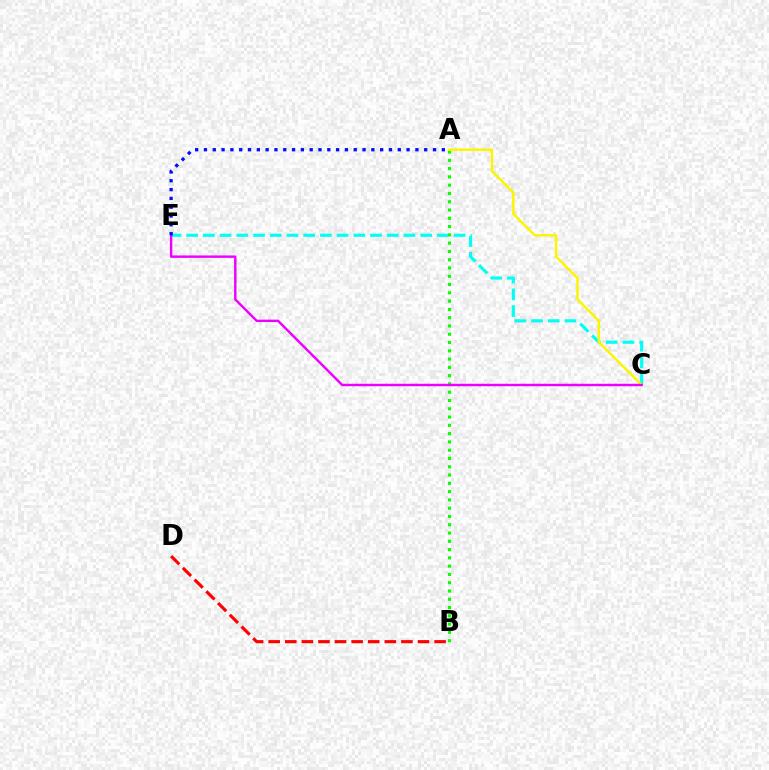{('C', 'E'): [{'color': '#00fff6', 'line_style': 'dashed', 'thickness': 2.27}, {'color': '#ee00ff', 'line_style': 'solid', 'thickness': 1.74}], ('B', 'D'): [{'color': '#ff0000', 'line_style': 'dashed', 'thickness': 2.25}], ('A', 'B'): [{'color': '#08ff00', 'line_style': 'dotted', 'thickness': 2.25}], ('A', 'C'): [{'color': '#fcf500', 'line_style': 'solid', 'thickness': 1.76}], ('A', 'E'): [{'color': '#0010ff', 'line_style': 'dotted', 'thickness': 2.39}]}